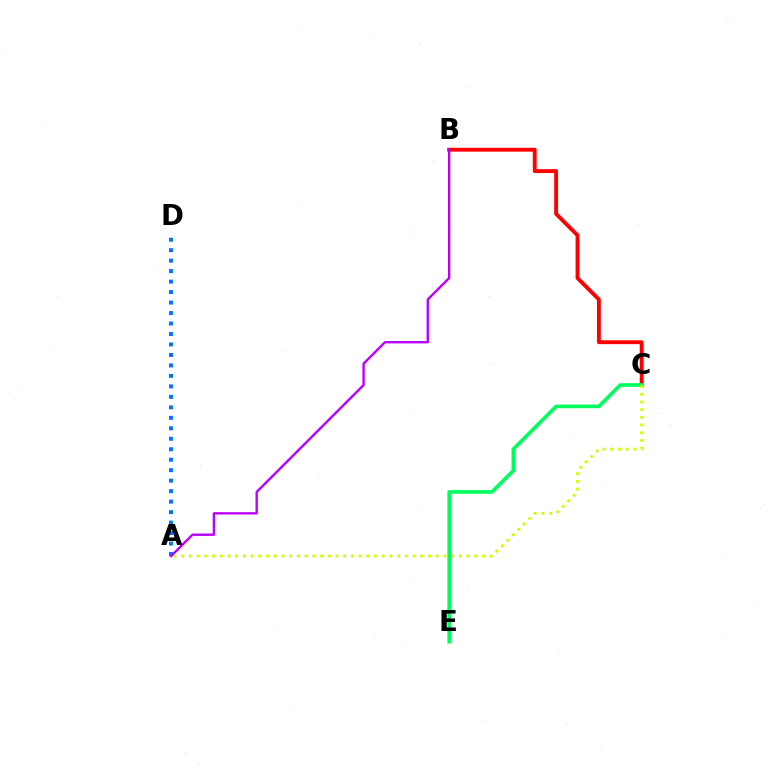{('B', 'C'): [{'color': '#ff0000', 'line_style': 'solid', 'thickness': 2.79}], ('C', 'E'): [{'color': '#00ff5c', 'line_style': 'solid', 'thickness': 2.63}], ('A', 'C'): [{'color': '#d1ff00', 'line_style': 'dotted', 'thickness': 2.1}], ('A', 'D'): [{'color': '#0074ff', 'line_style': 'dotted', 'thickness': 2.85}], ('A', 'B'): [{'color': '#b900ff', 'line_style': 'solid', 'thickness': 1.71}]}